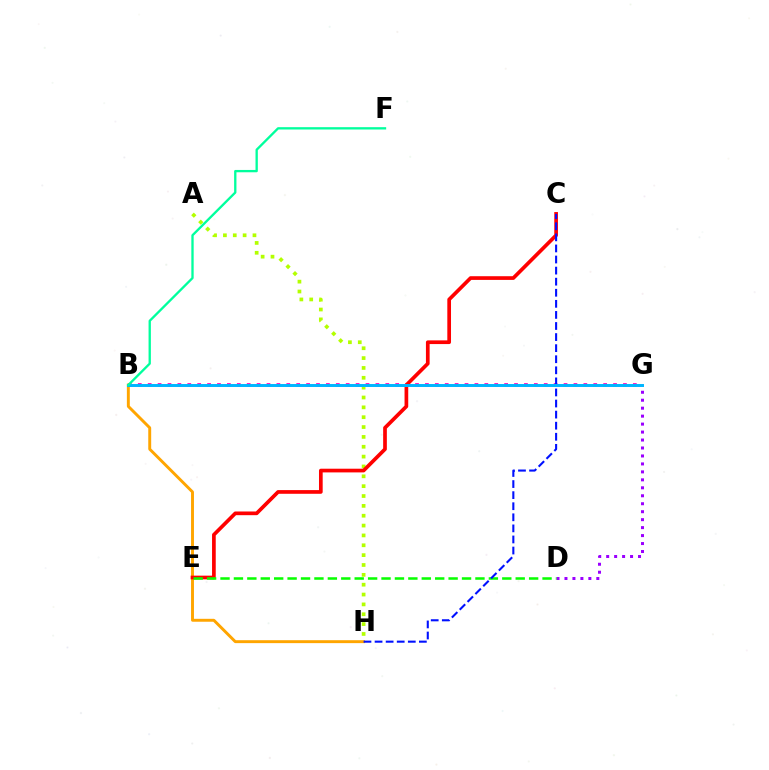{('B', 'G'): [{'color': '#ff00bd', 'line_style': 'dotted', 'thickness': 2.69}, {'color': '#00b5ff', 'line_style': 'solid', 'thickness': 2.13}], ('A', 'H'): [{'color': '#b3ff00', 'line_style': 'dotted', 'thickness': 2.68}], ('B', 'H'): [{'color': '#ffa500', 'line_style': 'solid', 'thickness': 2.11}], ('D', 'G'): [{'color': '#9b00ff', 'line_style': 'dotted', 'thickness': 2.16}], ('C', 'E'): [{'color': '#ff0000', 'line_style': 'solid', 'thickness': 2.66}], ('D', 'E'): [{'color': '#08ff00', 'line_style': 'dashed', 'thickness': 1.82}], ('C', 'H'): [{'color': '#0010ff', 'line_style': 'dashed', 'thickness': 1.5}], ('B', 'F'): [{'color': '#00ff9d', 'line_style': 'solid', 'thickness': 1.67}]}